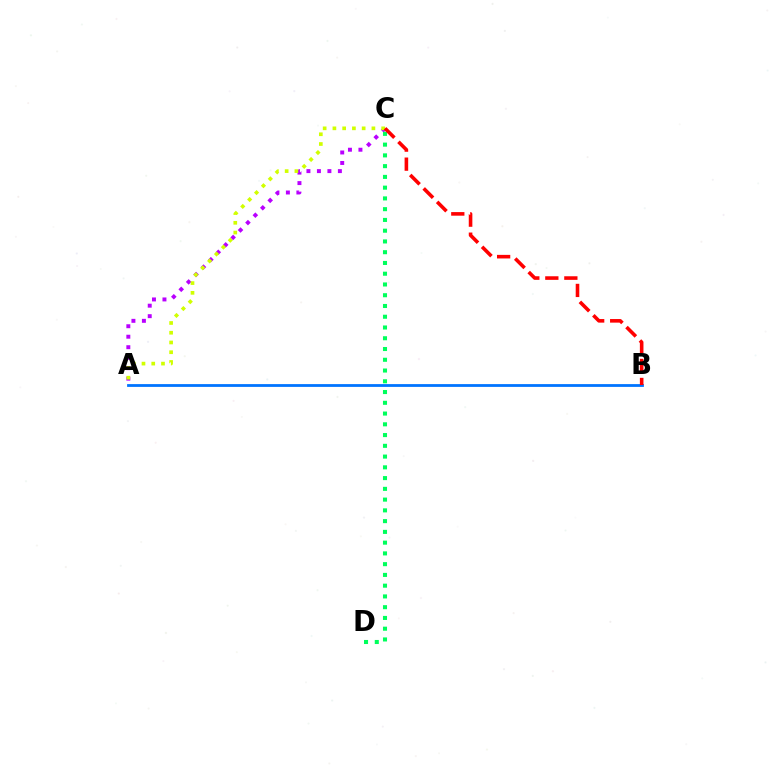{('A', 'C'): [{'color': '#b900ff', 'line_style': 'dotted', 'thickness': 2.85}, {'color': '#d1ff00', 'line_style': 'dotted', 'thickness': 2.65}], ('A', 'B'): [{'color': '#0074ff', 'line_style': 'solid', 'thickness': 2.01}], ('C', 'D'): [{'color': '#00ff5c', 'line_style': 'dotted', 'thickness': 2.92}], ('B', 'C'): [{'color': '#ff0000', 'line_style': 'dashed', 'thickness': 2.58}]}